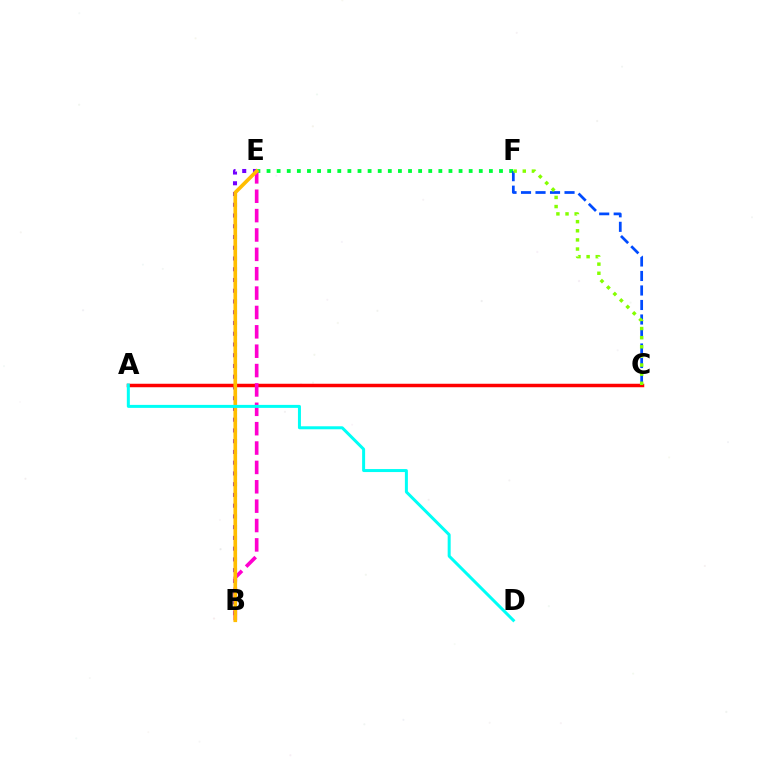{('B', 'E'): [{'color': '#7200ff', 'line_style': 'dotted', 'thickness': 2.92}, {'color': '#ff00cf', 'line_style': 'dashed', 'thickness': 2.63}, {'color': '#ffbd00', 'line_style': 'solid', 'thickness': 2.63}], ('A', 'C'): [{'color': '#ff0000', 'line_style': 'solid', 'thickness': 2.51}], ('E', 'F'): [{'color': '#00ff39', 'line_style': 'dotted', 'thickness': 2.75}], ('C', 'F'): [{'color': '#004bff', 'line_style': 'dashed', 'thickness': 1.97}, {'color': '#84ff00', 'line_style': 'dotted', 'thickness': 2.48}], ('A', 'D'): [{'color': '#00fff6', 'line_style': 'solid', 'thickness': 2.16}]}